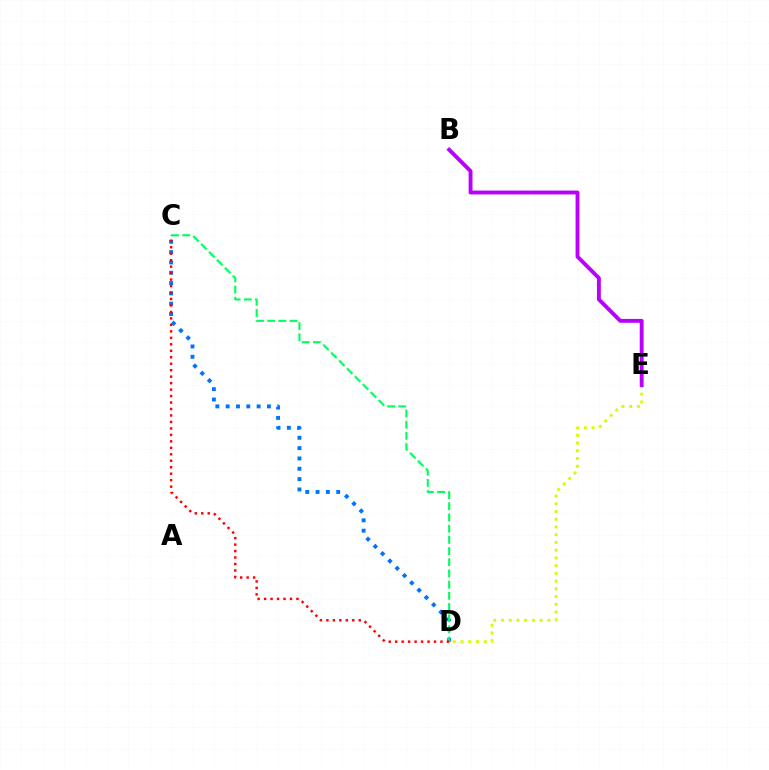{('D', 'E'): [{'color': '#d1ff00', 'line_style': 'dotted', 'thickness': 2.1}], ('C', 'D'): [{'color': '#0074ff', 'line_style': 'dotted', 'thickness': 2.8}, {'color': '#00ff5c', 'line_style': 'dashed', 'thickness': 1.52}, {'color': '#ff0000', 'line_style': 'dotted', 'thickness': 1.76}], ('B', 'E'): [{'color': '#b900ff', 'line_style': 'solid', 'thickness': 2.78}]}